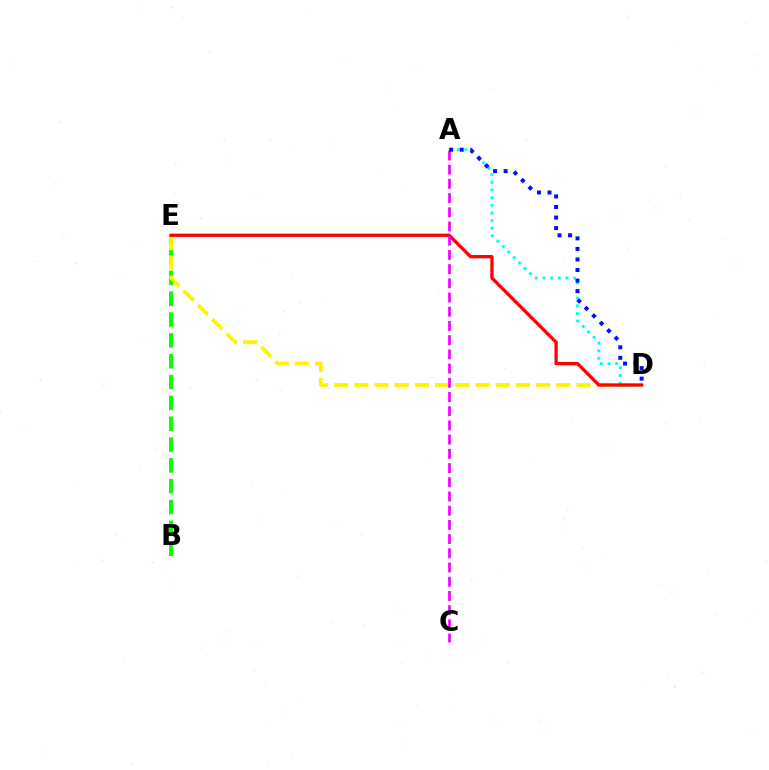{('B', 'E'): [{'color': '#08ff00', 'line_style': 'dashed', 'thickness': 2.83}], ('D', 'E'): [{'color': '#fcf500', 'line_style': 'dashed', 'thickness': 2.74}, {'color': '#ff0000', 'line_style': 'solid', 'thickness': 2.35}], ('A', 'D'): [{'color': '#00fff6', 'line_style': 'dotted', 'thickness': 2.08}, {'color': '#0010ff', 'line_style': 'dotted', 'thickness': 2.87}], ('A', 'C'): [{'color': '#ee00ff', 'line_style': 'dashed', 'thickness': 1.93}]}